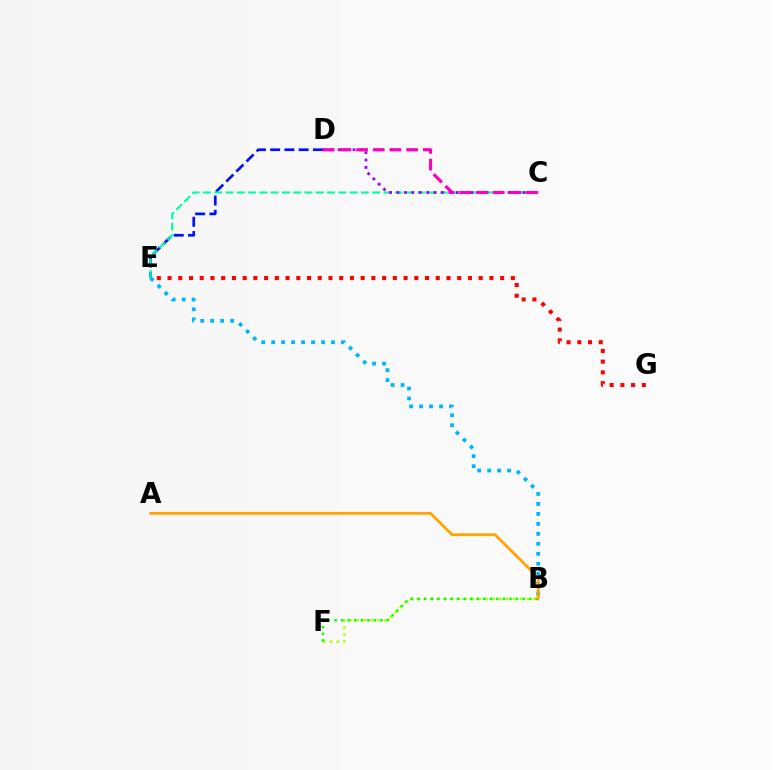{('D', 'E'): [{'color': '#0010ff', 'line_style': 'dashed', 'thickness': 1.94}], ('B', 'F'): [{'color': '#b3ff00', 'line_style': 'dotted', 'thickness': 1.87}, {'color': '#08ff00', 'line_style': 'dotted', 'thickness': 1.78}], ('C', 'E'): [{'color': '#00ff9d', 'line_style': 'dashed', 'thickness': 1.53}], ('E', 'G'): [{'color': '#ff0000', 'line_style': 'dotted', 'thickness': 2.92}], ('B', 'E'): [{'color': '#00b5ff', 'line_style': 'dotted', 'thickness': 2.71}], ('C', 'D'): [{'color': '#9b00ff', 'line_style': 'dotted', 'thickness': 2.02}, {'color': '#ff00bd', 'line_style': 'dashed', 'thickness': 2.27}], ('A', 'B'): [{'color': '#ffa500', 'line_style': 'solid', 'thickness': 2.02}]}